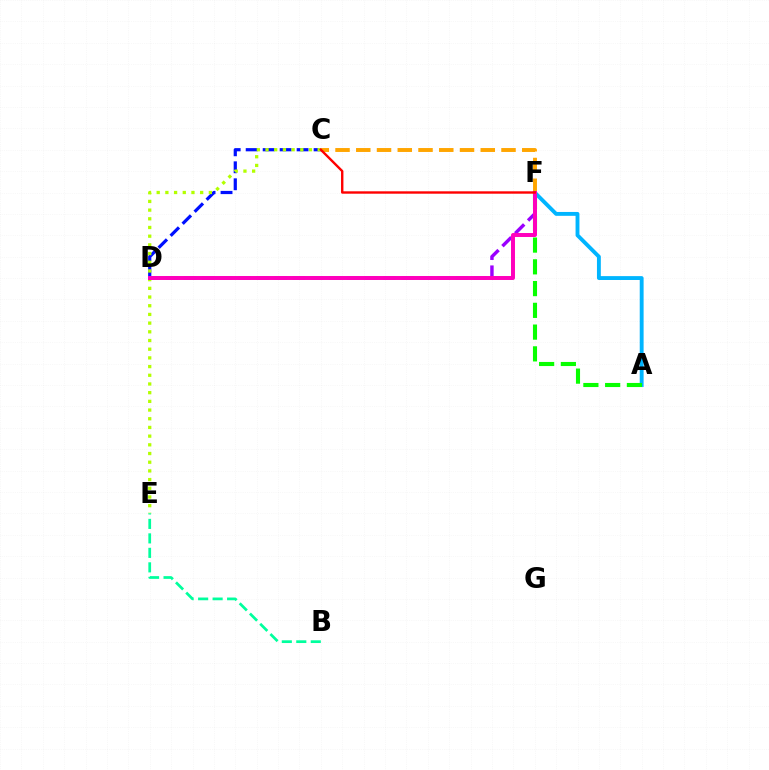{('C', 'D'): [{'color': '#0010ff', 'line_style': 'dashed', 'thickness': 2.31}], ('A', 'F'): [{'color': '#00b5ff', 'line_style': 'solid', 'thickness': 2.79}, {'color': '#08ff00', 'line_style': 'dashed', 'thickness': 2.96}], ('D', 'F'): [{'color': '#9b00ff', 'line_style': 'dashed', 'thickness': 2.46}, {'color': '#ff00bd', 'line_style': 'solid', 'thickness': 2.86}], ('C', 'E'): [{'color': '#b3ff00', 'line_style': 'dotted', 'thickness': 2.36}], ('C', 'F'): [{'color': '#ffa500', 'line_style': 'dashed', 'thickness': 2.82}, {'color': '#ff0000', 'line_style': 'solid', 'thickness': 1.72}], ('B', 'E'): [{'color': '#00ff9d', 'line_style': 'dashed', 'thickness': 1.97}]}